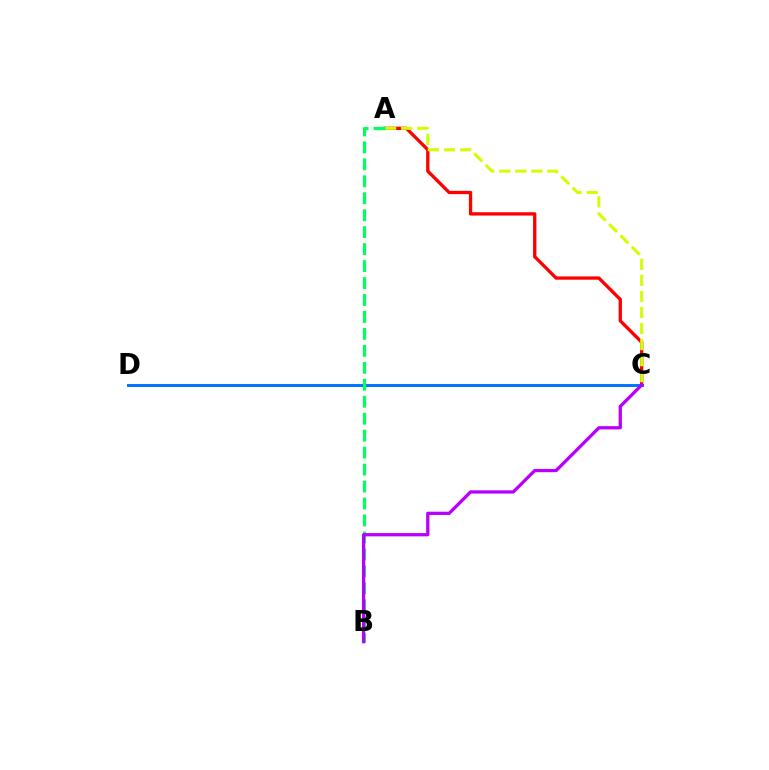{('A', 'C'): [{'color': '#ff0000', 'line_style': 'solid', 'thickness': 2.39}, {'color': '#d1ff00', 'line_style': 'dashed', 'thickness': 2.18}], ('C', 'D'): [{'color': '#0074ff', 'line_style': 'solid', 'thickness': 2.12}], ('A', 'B'): [{'color': '#00ff5c', 'line_style': 'dashed', 'thickness': 2.3}], ('B', 'C'): [{'color': '#b900ff', 'line_style': 'solid', 'thickness': 2.36}]}